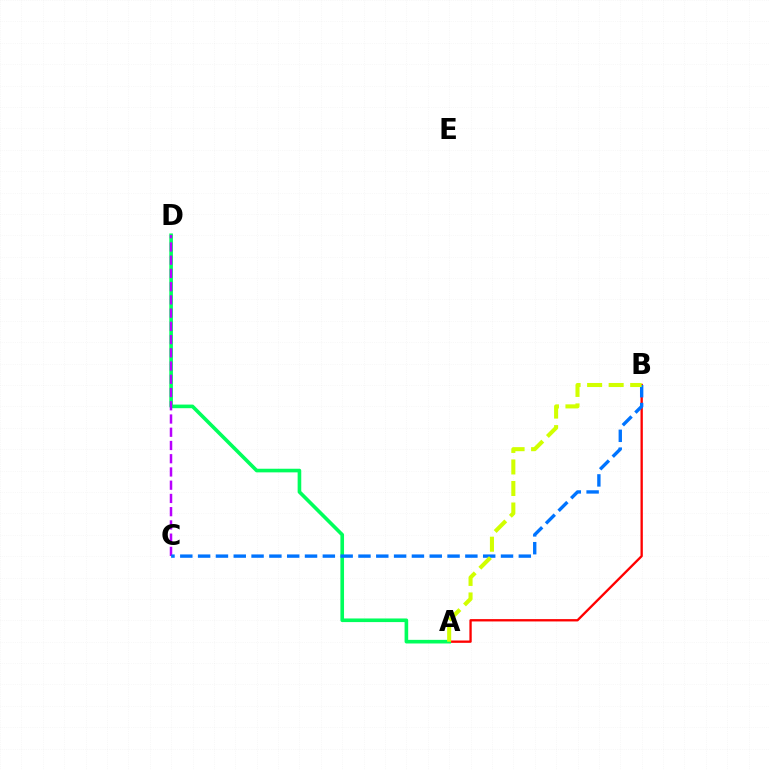{('A', 'B'): [{'color': '#ff0000', 'line_style': 'solid', 'thickness': 1.68}, {'color': '#d1ff00', 'line_style': 'dashed', 'thickness': 2.92}], ('A', 'D'): [{'color': '#00ff5c', 'line_style': 'solid', 'thickness': 2.61}], ('C', 'D'): [{'color': '#b900ff', 'line_style': 'dashed', 'thickness': 1.8}], ('B', 'C'): [{'color': '#0074ff', 'line_style': 'dashed', 'thickness': 2.42}]}